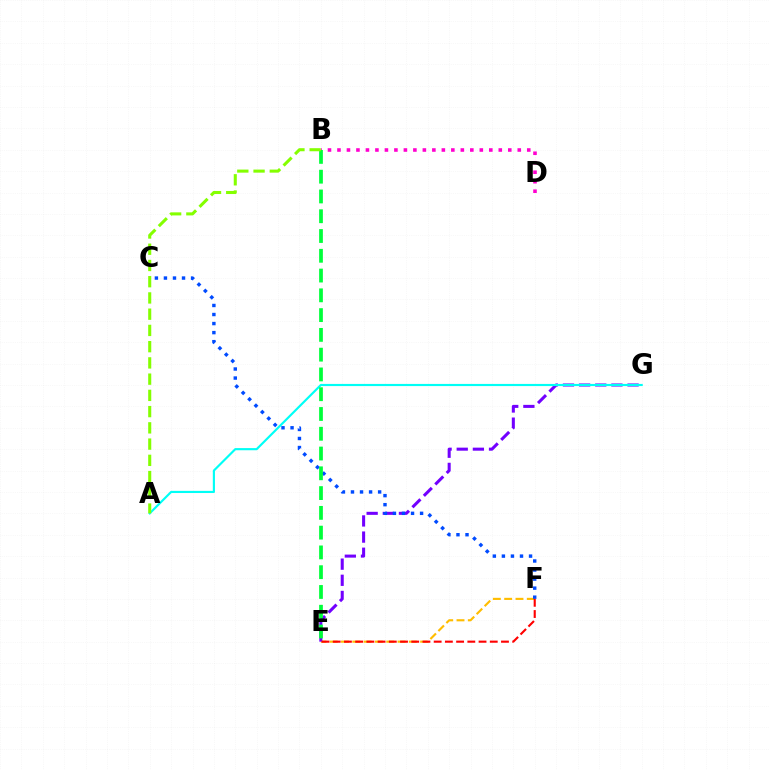{('E', 'F'): [{'color': '#ffbd00', 'line_style': 'dashed', 'thickness': 1.54}, {'color': '#ff0000', 'line_style': 'dashed', 'thickness': 1.52}], ('E', 'G'): [{'color': '#7200ff', 'line_style': 'dashed', 'thickness': 2.19}], ('B', 'D'): [{'color': '#ff00cf', 'line_style': 'dotted', 'thickness': 2.58}], ('A', 'G'): [{'color': '#00fff6', 'line_style': 'solid', 'thickness': 1.55}], ('C', 'F'): [{'color': '#004bff', 'line_style': 'dotted', 'thickness': 2.46}], ('B', 'E'): [{'color': '#00ff39', 'line_style': 'dashed', 'thickness': 2.69}], ('A', 'B'): [{'color': '#84ff00', 'line_style': 'dashed', 'thickness': 2.21}]}